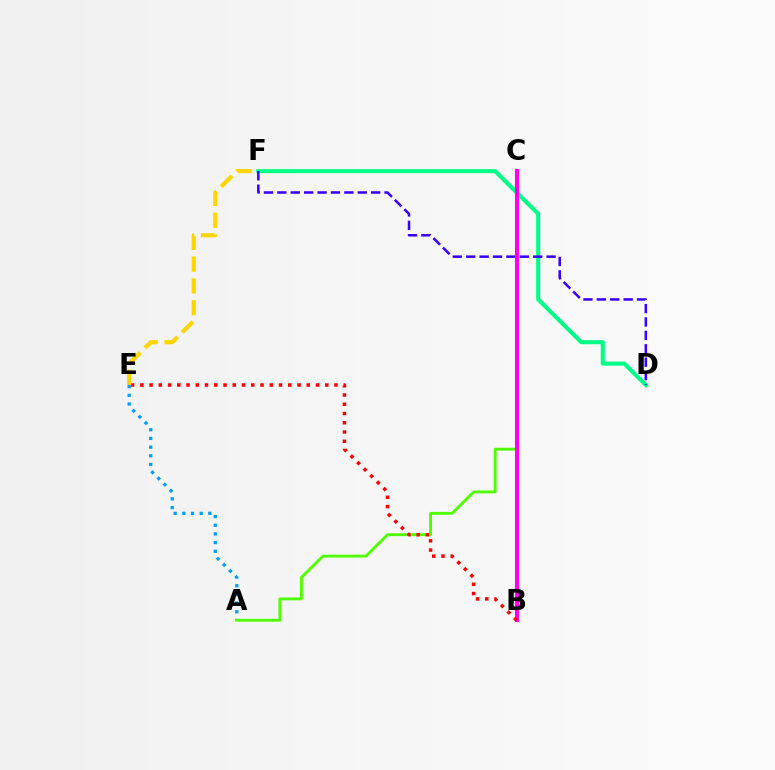{('A', 'E'): [{'color': '#009eff', 'line_style': 'dotted', 'thickness': 2.36}], ('D', 'F'): [{'color': '#00ff86', 'line_style': 'solid', 'thickness': 2.92}, {'color': '#3700ff', 'line_style': 'dashed', 'thickness': 1.82}], ('A', 'C'): [{'color': '#4fff00', 'line_style': 'solid', 'thickness': 2.05}], ('B', 'C'): [{'color': '#ff00ed', 'line_style': 'solid', 'thickness': 2.96}], ('B', 'E'): [{'color': '#ff0000', 'line_style': 'dotted', 'thickness': 2.51}], ('E', 'F'): [{'color': '#ffd500', 'line_style': 'dashed', 'thickness': 2.96}]}